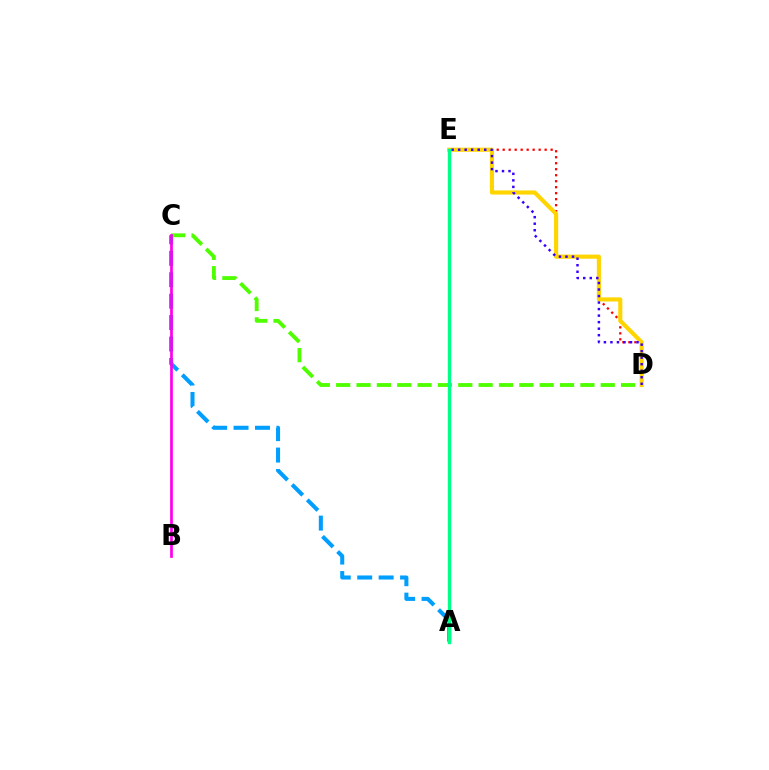{('D', 'E'): [{'color': '#ff0000', 'line_style': 'dotted', 'thickness': 1.63}, {'color': '#ffd500', 'line_style': 'solid', 'thickness': 2.97}, {'color': '#3700ff', 'line_style': 'dotted', 'thickness': 1.77}], ('A', 'C'): [{'color': '#009eff', 'line_style': 'dashed', 'thickness': 2.91}], ('C', 'D'): [{'color': '#4fff00', 'line_style': 'dashed', 'thickness': 2.76}], ('B', 'C'): [{'color': '#ff00ed', 'line_style': 'solid', 'thickness': 1.96}], ('A', 'E'): [{'color': '#00ff86', 'line_style': 'solid', 'thickness': 2.45}]}